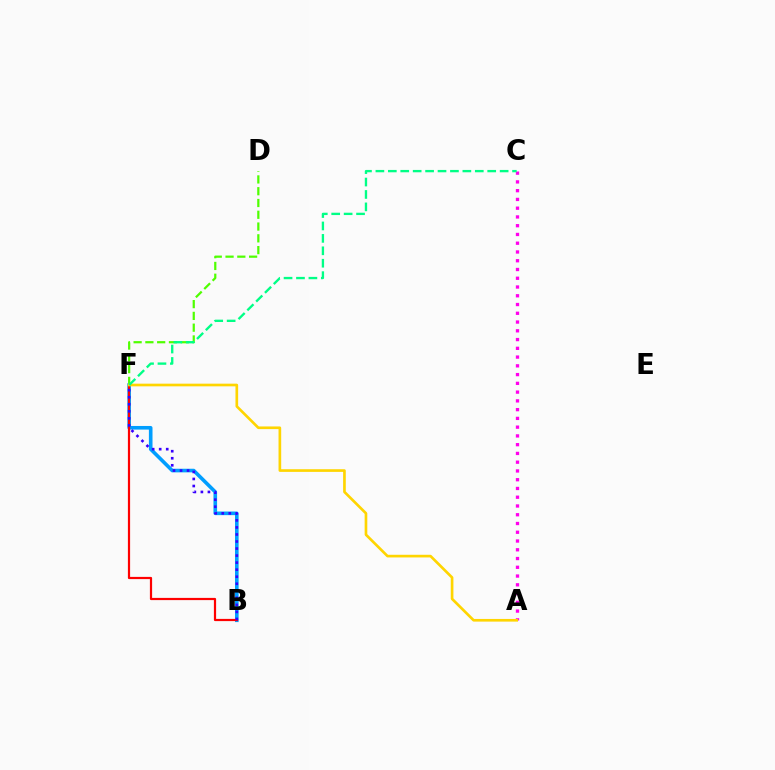{('B', 'F'): [{'color': '#009eff', 'line_style': 'solid', 'thickness': 2.6}, {'color': '#ff0000', 'line_style': 'solid', 'thickness': 1.59}, {'color': '#3700ff', 'line_style': 'dotted', 'thickness': 1.91}], ('A', 'C'): [{'color': '#ff00ed', 'line_style': 'dotted', 'thickness': 2.38}], ('D', 'F'): [{'color': '#4fff00', 'line_style': 'dashed', 'thickness': 1.6}], ('A', 'F'): [{'color': '#ffd500', 'line_style': 'solid', 'thickness': 1.92}], ('C', 'F'): [{'color': '#00ff86', 'line_style': 'dashed', 'thickness': 1.69}]}